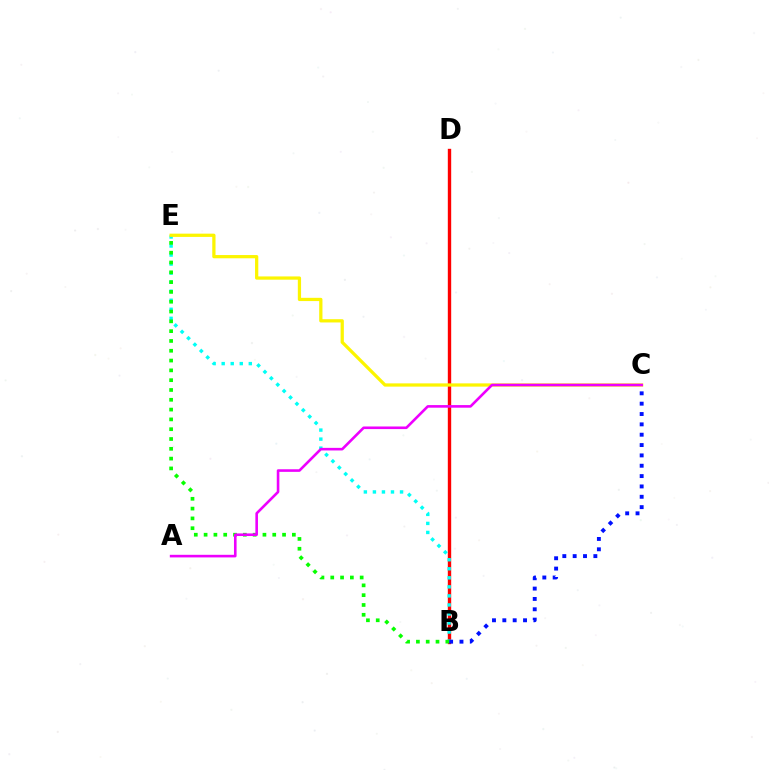{('B', 'D'): [{'color': '#ff0000', 'line_style': 'solid', 'thickness': 2.43}], ('B', 'E'): [{'color': '#00fff6', 'line_style': 'dotted', 'thickness': 2.46}, {'color': '#08ff00', 'line_style': 'dotted', 'thickness': 2.66}], ('B', 'C'): [{'color': '#0010ff', 'line_style': 'dotted', 'thickness': 2.81}], ('C', 'E'): [{'color': '#fcf500', 'line_style': 'solid', 'thickness': 2.34}], ('A', 'C'): [{'color': '#ee00ff', 'line_style': 'solid', 'thickness': 1.88}]}